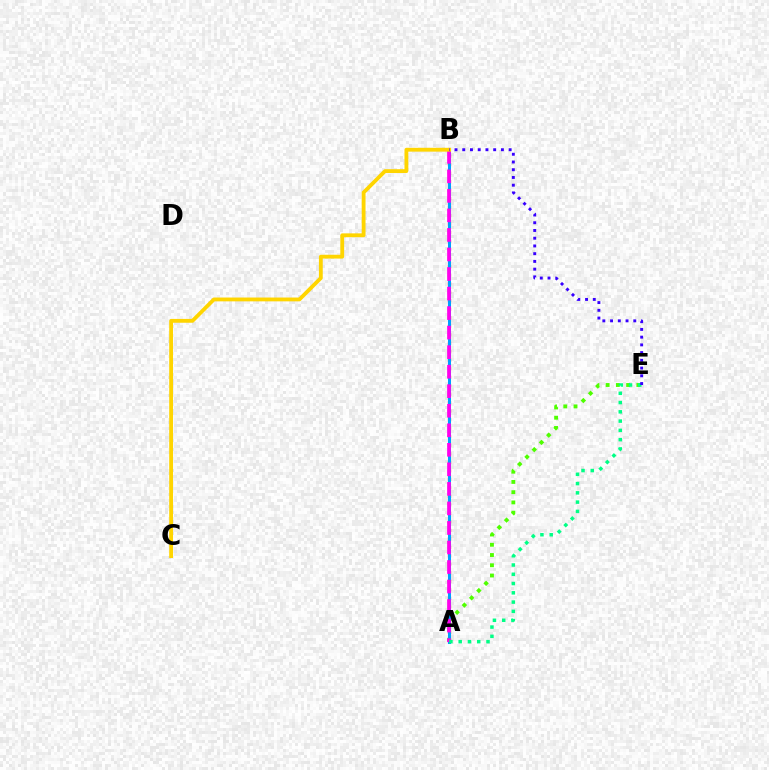{('A', 'B'): [{'color': '#ff0000', 'line_style': 'dotted', 'thickness': 2.31}, {'color': '#009eff', 'line_style': 'solid', 'thickness': 2.17}, {'color': '#ff00ed', 'line_style': 'dashed', 'thickness': 2.65}], ('A', 'E'): [{'color': '#4fff00', 'line_style': 'dotted', 'thickness': 2.78}, {'color': '#00ff86', 'line_style': 'dotted', 'thickness': 2.52}], ('B', 'C'): [{'color': '#ffd500', 'line_style': 'solid', 'thickness': 2.75}], ('B', 'E'): [{'color': '#3700ff', 'line_style': 'dotted', 'thickness': 2.1}]}